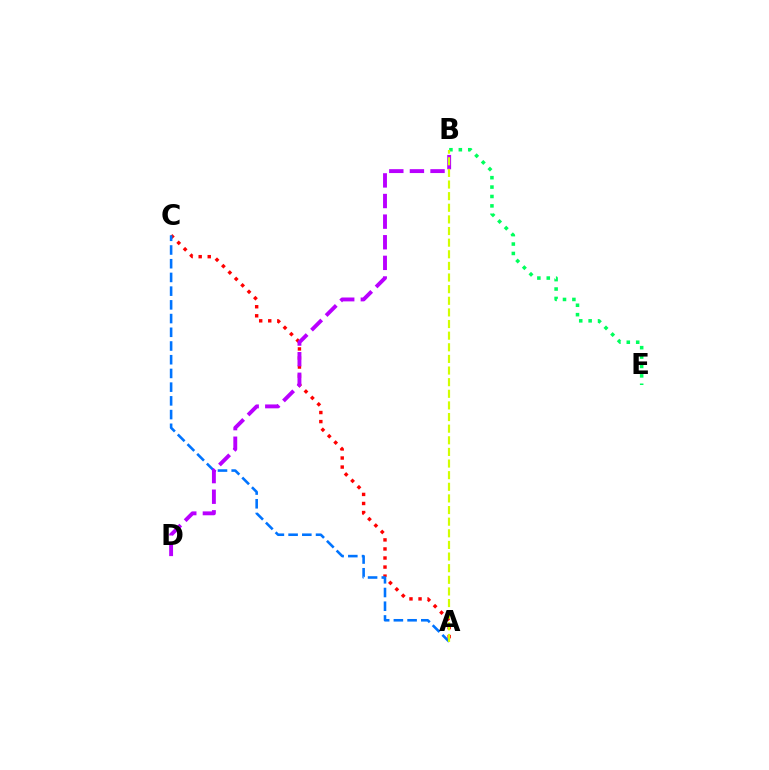{('A', 'C'): [{'color': '#ff0000', 'line_style': 'dotted', 'thickness': 2.46}, {'color': '#0074ff', 'line_style': 'dashed', 'thickness': 1.86}], ('B', 'E'): [{'color': '#00ff5c', 'line_style': 'dotted', 'thickness': 2.56}], ('B', 'D'): [{'color': '#b900ff', 'line_style': 'dashed', 'thickness': 2.8}], ('A', 'B'): [{'color': '#d1ff00', 'line_style': 'dashed', 'thickness': 1.58}]}